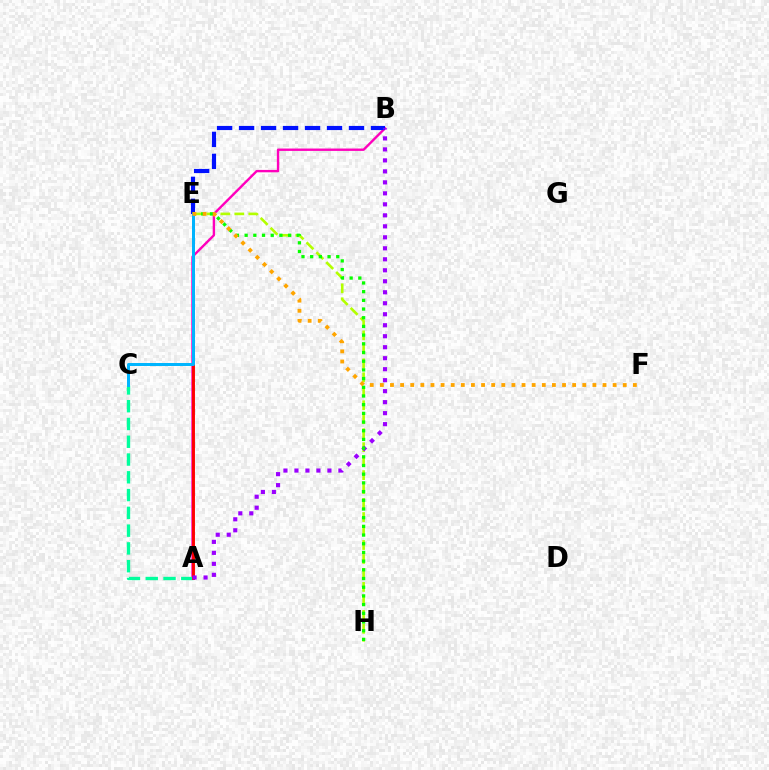{('A', 'B'): [{'color': '#ff00bd', 'line_style': 'solid', 'thickness': 1.72}, {'color': '#9b00ff', 'line_style': 'dotted', 'thickness': 2.99}], ('B', 'E'): [{'color': '#0010ff', 'line_style': 'dashed', 'thickness': 2.99}], ('A', 'C'): [{'color': '#00ff9d', 'line_style': 'dashed', 'thickness': 2.41}], ('A', 'E'): [{'color': '#ff0000', 'line_style': 'solid', 'thickness': 2.1}], ('E', 'H'): [{'color': '#b3ff00', 'line_style': 'dashed', 'thickness': 1.9}, {'color': '#08ff00', 'line_style': 'dotted', 'thickness': 2.36}], ('C', 'E'): [{'color': '#00b5ff', 'line_style': 'solid', 'thickness': 2.15}], ('E', 'F'): [{'color': '#ffa500', 'line_style': 'dotted', 'thickness': 2.75}]}